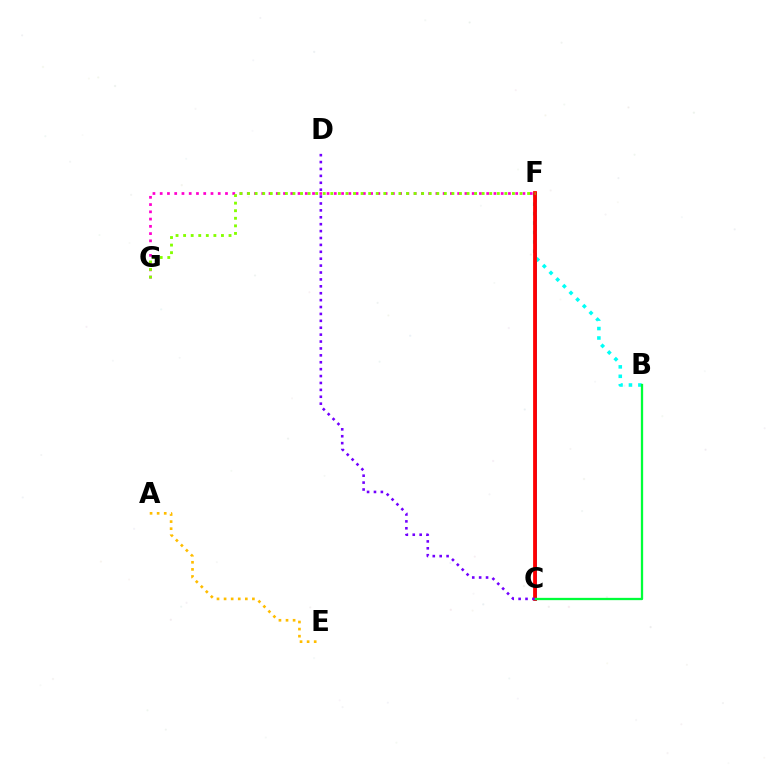{('A', 'E'): [{'color': '#ffbd00', 'line_style': 'dotted', 'thickness': 1.92}], ('C', 'F'): [{'color': '#004bff', 'line_style': 'solid', 'thickness': 2.07}, {'color': '#ff0000', 'line_style': 'solid', 'thickness': 2.71}], ('B', 'F'): [{'color': '#00fff6', 'line_style': 'dotted', 'thickness': 2.56}], ('B', 'C'): [{'color': '#00ff39', 'line_style': 'solid', 'thickness': 1.65}], ('F', 'G'): [{'color': '#ff00cf', 'line_style': 'dotted', 'thickness': 1.97}, {'color': '#84ff00', 'line_style': 'dotted', 'thickness': 2.06}], ('C', 'D'): [{'color': '#7200ff', 'line_style': 'dotted', 'thickness': 1.88}]}